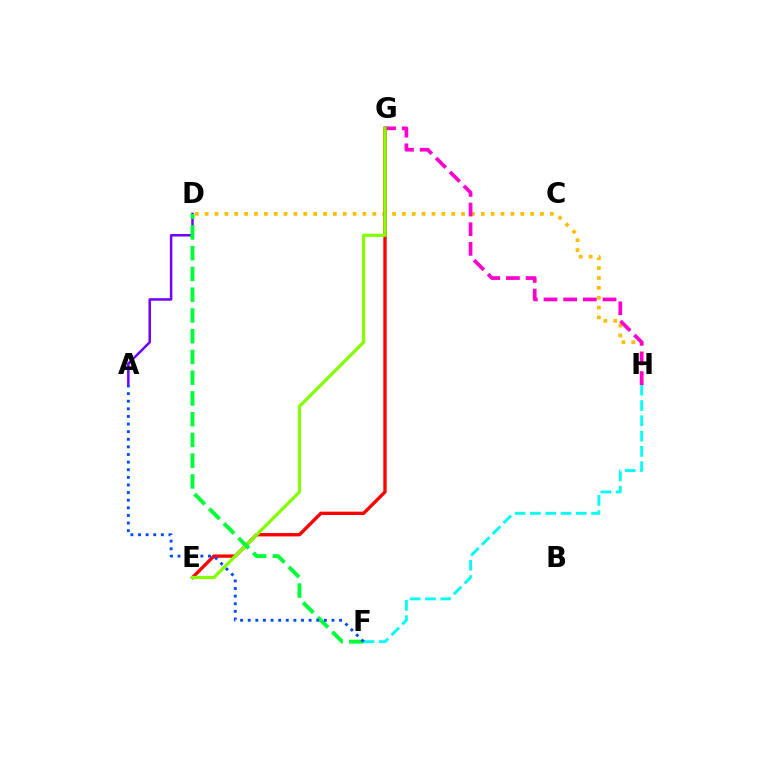{('D', 'H'): [{'color': '#ffbd00', 'line_style': 'dotted', 'thickness': 2.68}], ('G', 'H'): [{'color': '#ff00cf', 'line_style': 'dashed', 'thickness': 2.67}], ('E', 'G'): [{'color': '#ff0000', 'line_style': 'solid', 'thickness': 2.42}, {'color': '#84ff00', 'line_style': 'solid', 'thickness': 2.32}], ('A', 'D'): [{'color': '#7200ff', 'line_style': 'solid', 'thickness': 1.81}], ('F', 'H'): [{'color': '#00fff6', 'line_style': 'dashed', 'thickness': 2.08}], ('D', 'F'): [{'color': '#00ff39', 'line_style': 'dashed', 'thickness': 2.82}], ('A', 'F'): [{'color': '#004bff', 'line_style': 'dotted', 'thickness': 2.07}]}